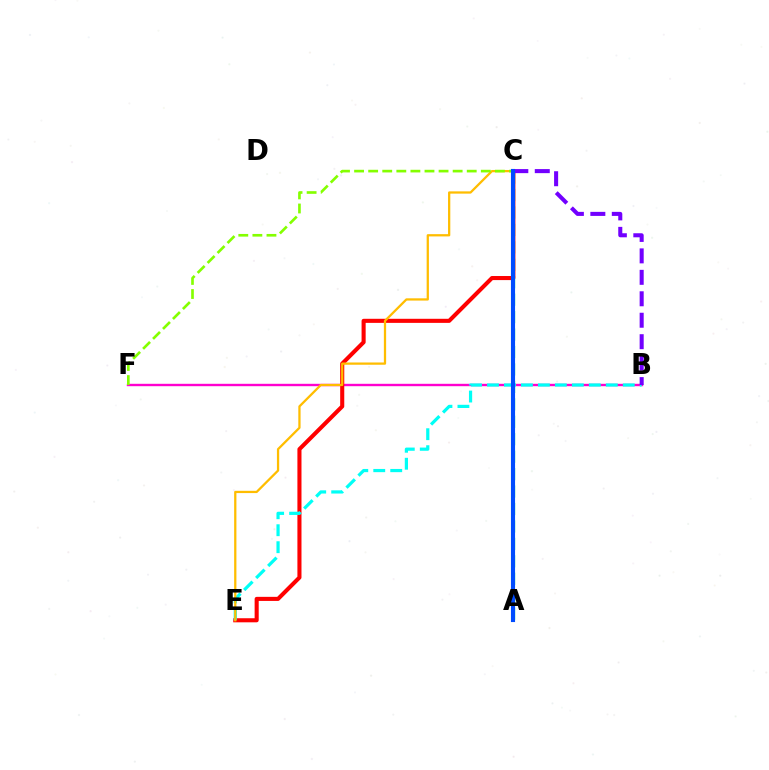{('B', 'F'): [{'color': '#ff00cf', 'line_style': 'solid', 'thickness': 1.72}], ('A', 'C'): [{'color': '#00ff39', 'line_style': 'dashed', 'thickness': 2.37}, {'color': '#004bff', 'line_style': 'solid', 'thickness': 2.96}], ('C', 'E'): [{'color': '#ff0000', 'line_style': 'solid', 'thickness': 2.94}, {'color': '#ffbd00', 'line_style': 'solid', 'thickness': 1.63}], ('B', 'E'): [{'color': '#00fff6', 'line_style': 'dashed', 'thickness': 2.31}], ('B', 'C'): [{'color': '#7200ff', 'line_style': 'dashed', 'thickness': 2.91}], ('C', 'F'): [{'color': '#84ff00', 'line_style': 'dashed', 'thickness': 1.91}]}